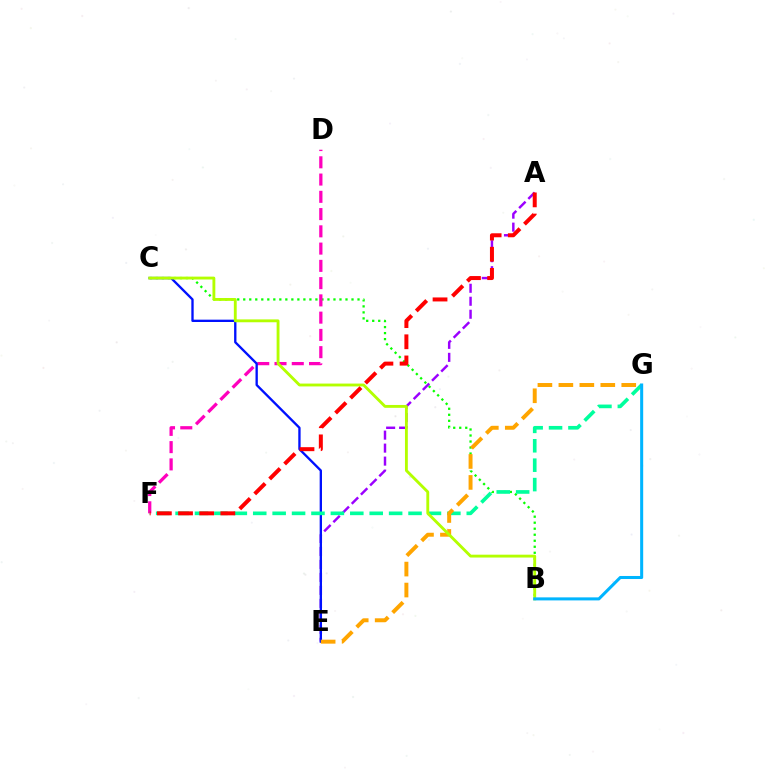{('B', 'C'): [{'color': '#08ff00', 'line_style': 'dotted', 'thickness': 1.63}, {'color': '#b3ff00', 'line_style': 'solid', 'thickness': 2.06}], ('D', 'F'): [{'color': '#ff00bd', 'line_style': 'dashed', 'thickness': 2.34}], ('A', 'E'): [{'color': '#9b00ff', 'line_style': 'dashed', 'thickness': 1.76}], ('C', 'E'): [{'color': '#0010ff', 'line_style': 'solid', 'thickness': 1.68}], ('F', 'G'): [{'color': '#00ff9d', 'line_style': 'dashed', 'thickness': 2.64}], ('E', 'G'): [{'color': '#ffa500', 'line_style': 'dashed', 'thickness': 2.85}], ('B', 'G'): [{'color': '#00b5ff', 'line_style': 'solid', 'thickness': 2.19}], ('A', 'F'): [{'color': '#ff0000', 'line_style': 'dashed', 'thickness': 2.87}]}